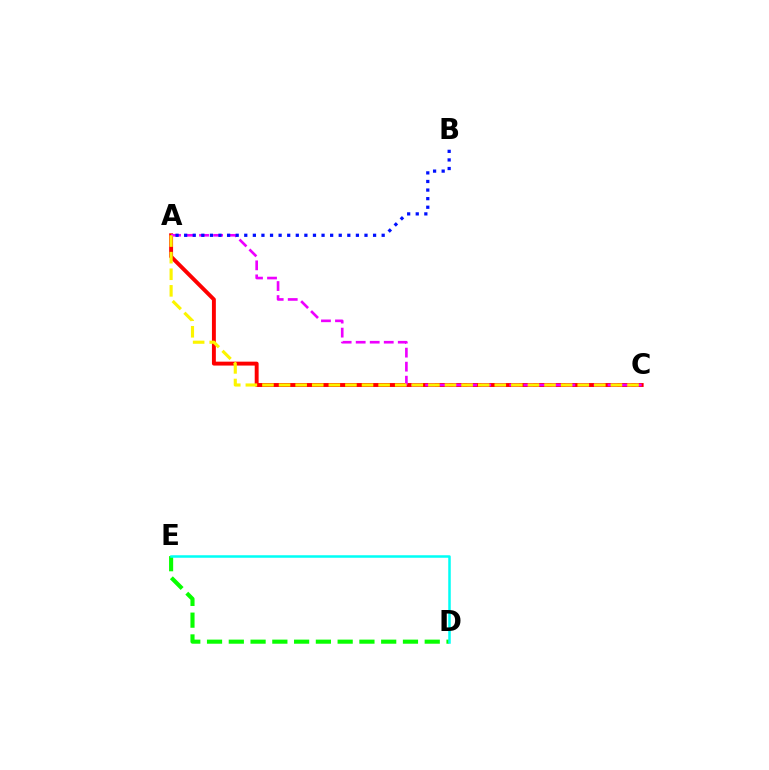{('D', 'E'): [{'color': '#08ff00', 'line_style': 'dashed', 'thickness': 2.96}, {'color': '#00fff6', 'line_style': 'solid', 'thickness': 1.81}], ('A', 'C'): [{'color': '#ff0000', 'line_style': 'solid', 'thickness': 2.82}, {'color': '#ee00ff', 'line_style': 'dashed', 'thickness': 1.91}, {'color': '#fcf500', 'line_style': 'dashed', 'thickness': 2.25}], ('A', 'B'): [{'color': '#0010ff', 'line_style': 'dotted', 'thickness': 2.33}]}